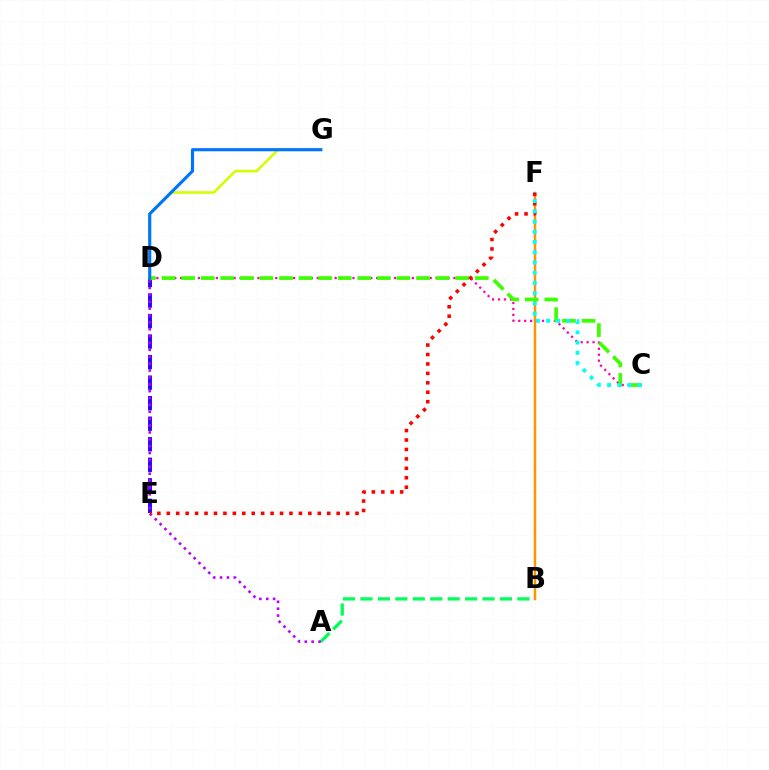{('B', 'F'): [{'color': '#ff9400', 'line_style': 'solid', 'thickness': 1.79}], ('C', 'D'): [{'color': '#ff00ac', 'line_style': 'dotted', 'thickness': 1.61}, {'color': '#3dff00', 'line_style': 'dashed', 'thickness': 2.66}], ('A', 'B'): [{'color': '#00ff5c', 'line_style': 'dashed', 'thickness': 2.37}], ('D', 'E'): [{'color': '#2500ff', 'line_style': 'dashed', 'thickness': 2.79}], ('D', 'G'): [{'color': '#d1ff00', 'line_style': 'solid', 'thickness': 1.87}, {'color': '#0074ff', 'line_style': 'solid', 'thickness': 2.25}], ('A', 'D'): [{'color': '#b900ff', 'line_style': 'dotted', 'thickness': 1.87}], ('E', 'F'): [{'color': '#ff0000', 'line_style': 'dotted', 'thickness': 2.56}], ('C', 'F'): [{'color': '#00fff6', 'line_style': 'dotted', 'thickness': 2.78}]}